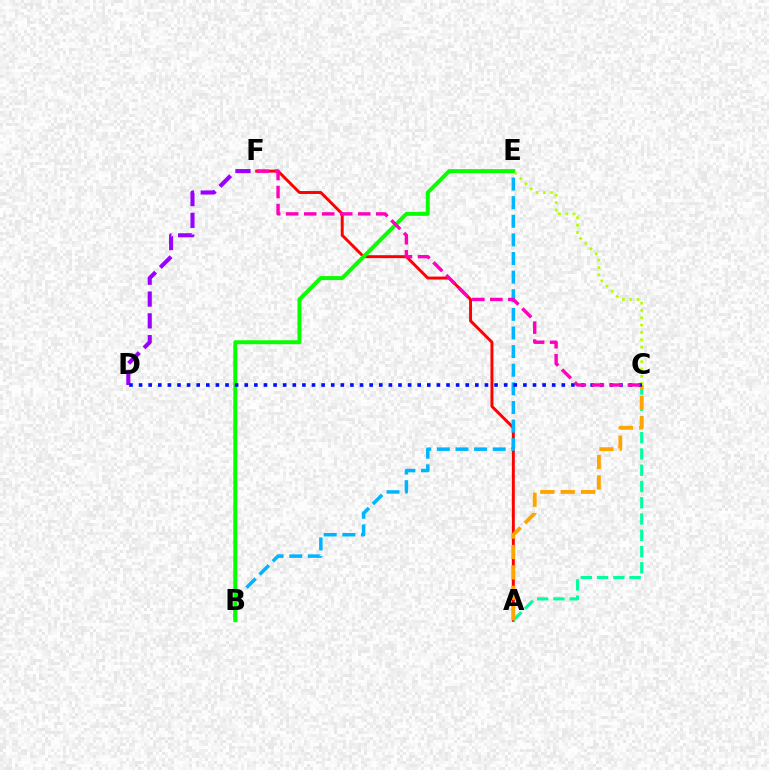{('A', 'F'): [{'color': '#ff0000', 'line_style': 'solid', 'thickness': 2.11}], ('D', 'F'): [{'color': '#9b00ff', 'line_style': 'dashed', 'thickness': 2.96}], ('A', 'C'): [{'color': '#00ff9d', 'line_style': 'dashed', 'thickness': 2.21}, {'color': '#ffa500', 'line_style': 'dashed', 'thickness': 2.77}], ('B', 'E'): [{'color': '#00b5ff', 'line_style': 'dashed', 'thickness': 2.53}, {'color': '#08ff00', 'line_style': 'solid', 'thickness': 2.84}], ('C', 'E'): [{'color': '#b3ff00', 'line_style': 'dotted', 'thickness': 1.99}], ('C', 'D'): [{'color': '#0010ff', 'line_style': 'dotted', 'thickness': 2.61}], ('C', 'F'): [{'color': '#ff00bd', 'line_style': 'dashed', 'thickness': 2.45}]}